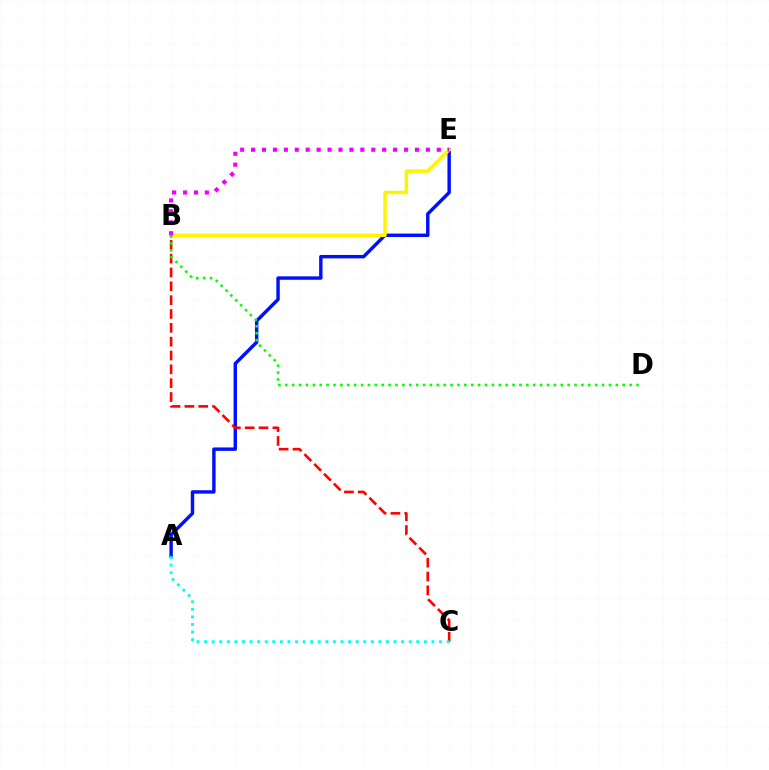{('A', 'E'): [{'color': '#0010ff', 'line_style': 'solid', 'thickness': 2.46}], ('B', 'E'): [{'color': '#fcf500', 'line_style': 'solid', 'thickness': 2.51}, {'color': '#ee00ff', 'line_style': 'dotted', 'thickness': 2.97}], ('B', 'C'): [{'color': '#ff0000', 'line_style': 'dashed', 'thickness': 1.88}], ('A', 'C'): [{'color': '#00fff6', 'line_style': 'dotted', 'thickness': 2.06}], ('B', 'D'): [{'color': '#08ff00', 'line_style': 'dotted', 'thickness': 1.87}]}